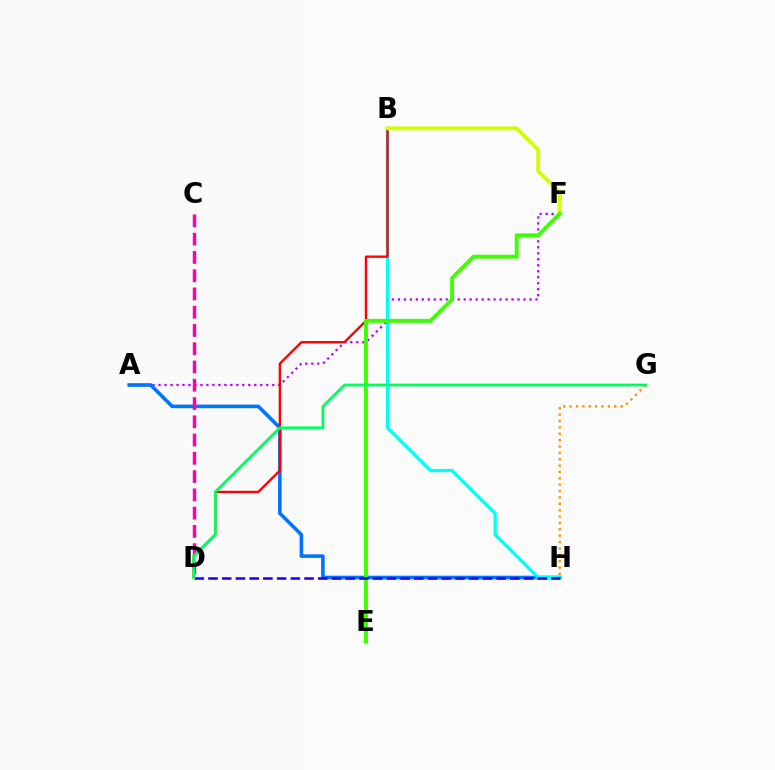{('G', 'H'): [{'color': '#ff9400', 'line_style': 'dotted', 'thickness': 1.73}], ('A', 'F'): [{'color': '#b900ff', 'line_style': 'dotted', 'thickness': 1.63}], ('A', 'H'): [{'color': '#0074ff', 'line_style': 'solid', 'thickness': 2.59}], ('B', 'H'): [{'color': '#00fff6', 'line_style': 'solid', 'thickness': 2.35}], ('B', 'D'): [{'color': '#ff0000', 'line_style': 'solid', 'thickness': 1.7}], ('B', 'F'): [{'color': '#d1ff00', 'line_style': 'solid', 'thickness': 2.78}], ('E', 'F'): [{'color': '#3dff00', 'line_style': 'solid', 'thickness': 2.81}], ('C', 'D'): [{'color': '#ff00ac', 'line_style': 'dashed', 'thickness': 2.48}], ('D', 'H'): [{'color': '#2500ff', 'line_style': 'dashed', 'thickness': 1.86}], ('D', 'G'): [{'color': '#00ff5c', 'line_style': 'solid', 'thickness': 2.0}]}